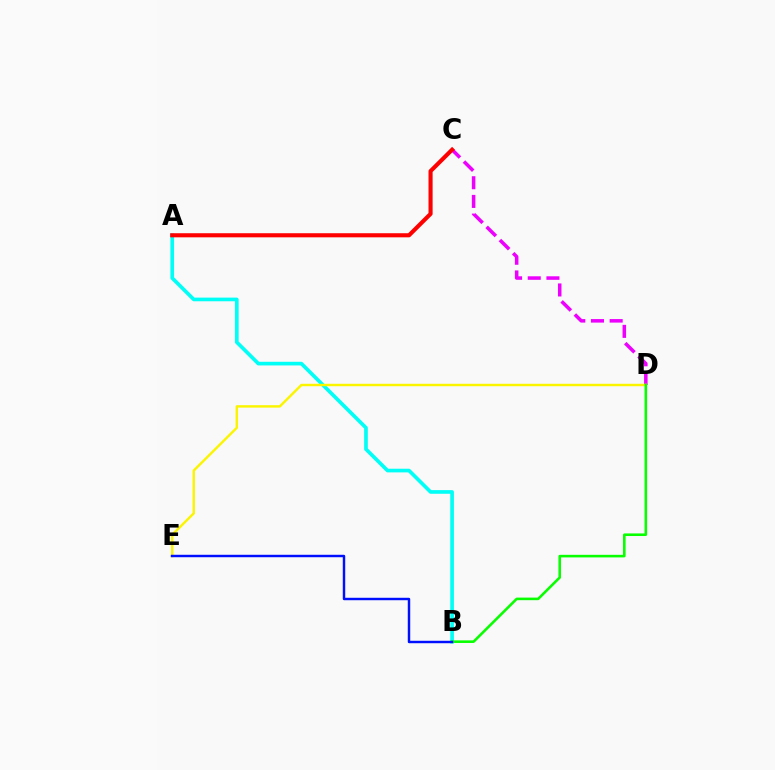{('A', 'B'): [{'color': '#00fff6', 'line_style': 'solid', 'thickness': 2.64}], ('C', 'D'): [{'color': '#ee00ff', 'line_style': 'dashed', 'thickness': 2.54}], ('D', 'E'): [{'color': '#fcf500', 'line_style': 'solid', 'thickness': 1.75}], ('A', 'C'): [{'color': '#ff0000', 'line_style': 'solid', 'thickness': 2.96}], ('B', 'D'): [{'color': '#08ff00', 'line_style': 'solid', 'thickness': 1.86}], ('B', 'E'): [{'color': '#0010ff', 'line_style': 'solid', 'thickness': 1.76}]}